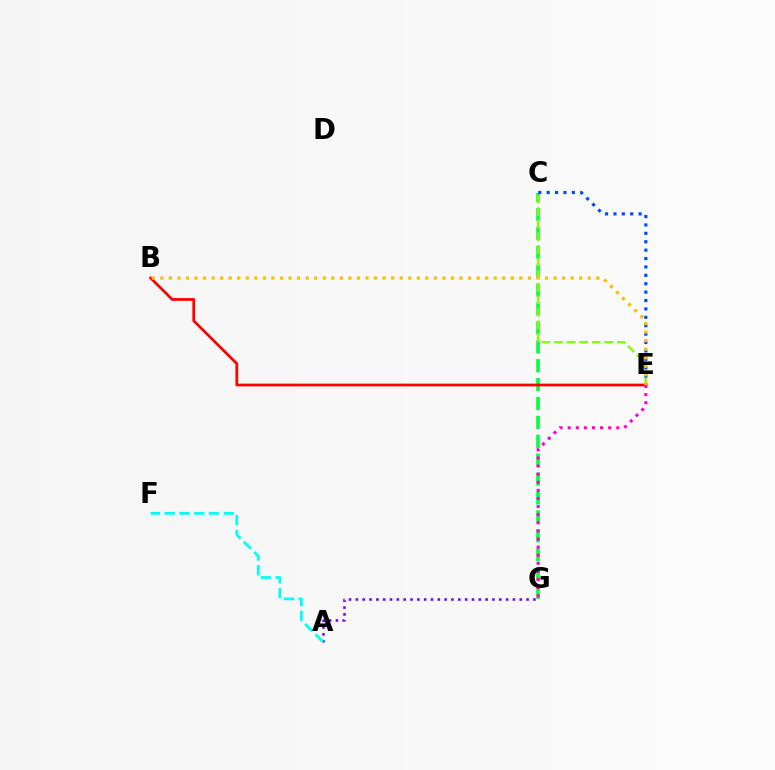{('A', 'G'): [{'color': '#7200ff', 'line_style': 'dotted', 'thickness': 1.86}], ('A', 'F'): [{'color': '#00fff6', 'line_style': 'dashed', 'thickness': 2.01}], ('C', 'G'): [{'color': '#00ff39', 'line_style': 'dashed', 'thickness': 2.57}], ('B', 'E'): [{'color': '#ff0000', 'line_style': 'solid', 'thickness': 1.97}, {'color': '#ffbd00', 'line_style': 'dotted', 'thickness': 2.32}], ('C', 'E'): [{'color': '#84ff00', 'line_style': 'dashed', 'thickness': 1.71}, {'color': '#004bff', 'line_style': 'dotted', 'thickness': 2.28}], ('E', 'G'): [{'color': '#ff00cf', 'line_style': 'dotted', 'thickness': 2.2}]}